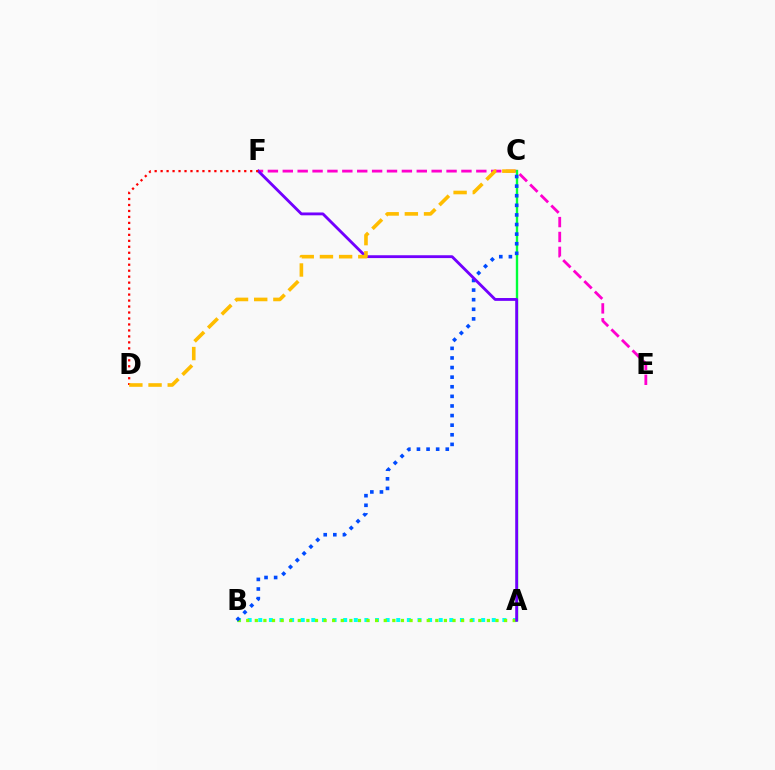{('A', 'B'): [{'color': '#00fff6', 'line_style': 'dotted', 'thickness': 2.88}, {'color': '#84ff00', 'line_style': 'dotted', 'thickness': 2.34}], ('E', 'F'): [{'color': '#ff00cf', 'line_style': 'dashed', 'thickness': 2.02}], ('A', 'C'): [{'color': '#00ff39', 'line_style': 'solid', 'thickness': 1.72}], ('B', 'C'): [{'color': '#004bff', 'line_style': 'dotted', 'thickness': 2.61}], ('A', 'F'): [{'color': '#7200ff', 'line_style': 'solid', 'thickness': 2.04}], ('D', 'F'): [{'color': '#ff0000', 'line_style': 'dotted', 'thickness': 1.62}], ('C', 'D'): [{'color': '#ffbd00', 'line_style': 'dashed', 'thickness': 2.61}]}